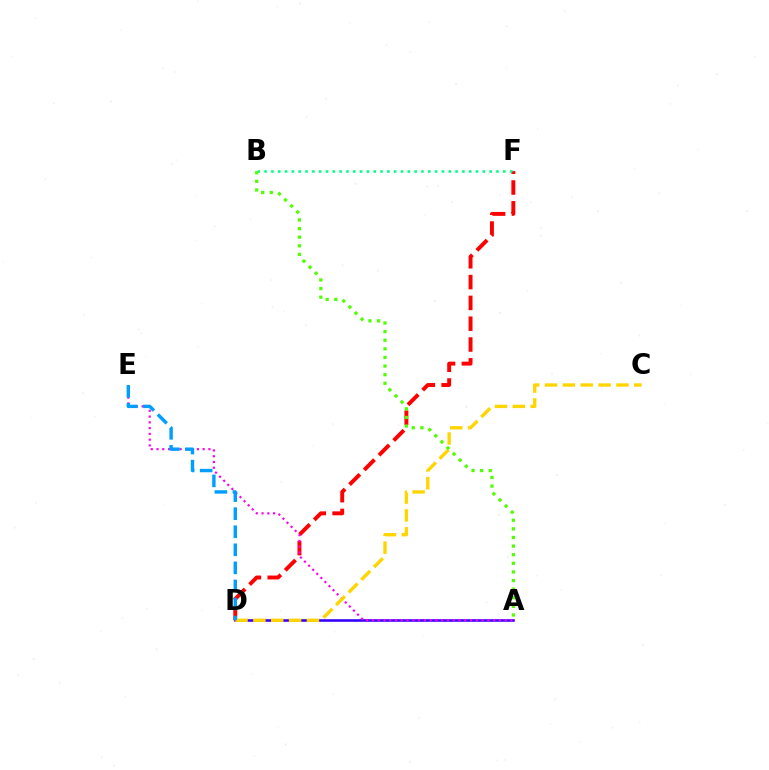{('A', 'D'): [{'color': '#3700ff', 'line_style': 'solid', 'thickness': 1.87}], ('D', 'F'): [{'color': '#ff0000', 'line_style': 'dashed', 'thickness': 2.83}], ('B', 'F'): [{'color': '#00ff86', 'line_style': 'dotted', 'thickness': 1.85}], ('A', 'E'): [{'color': '#ff00ed', 'line_style': 'dotted', 'thickness': 1.57}], ('C', 'D'): [{'color': '#ffd500', 'line_style': 'dashed', 'thickness': 2.43}], ('A', 'B'): [{'color': '#4fff00', 'line_style': 'dotted', 'thickness': 2.34}], ('D', 'E'): [{'color': '#009eff', 'line_style': 'dashed', 'thickness': 2.45}]}